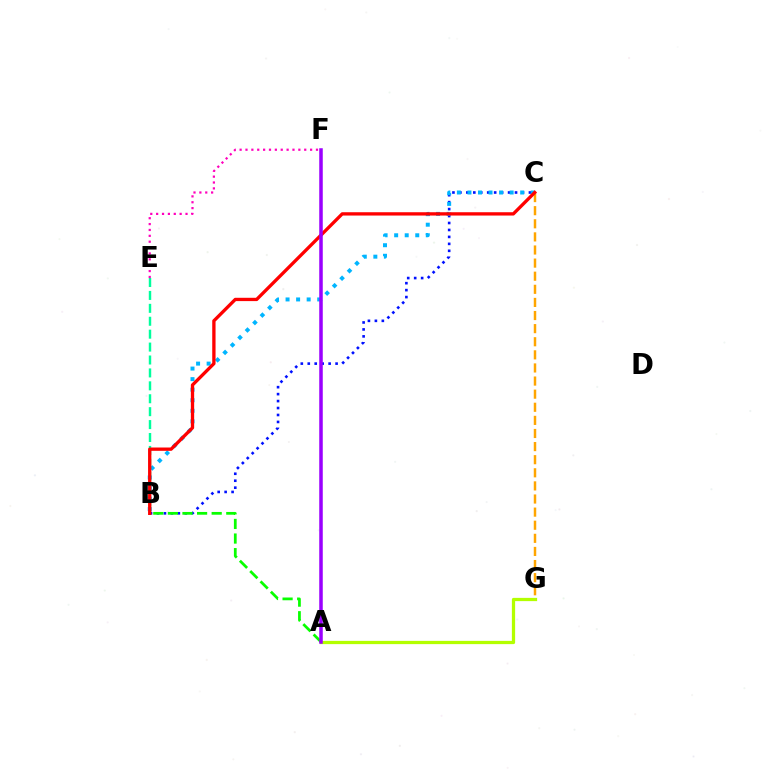{('C', 'G'): [{'color': '#ffa500', 'line_style': 'dashed', 'thickness': 1.78}], ('B', 'E'): [{'color': '#00ff9d', 'line_style': 'dashed', 'thickness': 1.75}], ('B', 'C'): [{'color': '#0010ff', 'line_style': 'dotted', 'thickness': 1.89}, {'color': '#00b5ff', 'line_style': 'dotted', 'thickness': 2.87}, {'color': '#ff0000', 'line_style': 'solid', 'thickness': 2.39}], ('A', 'B'): [{'color': '#08ff00', 'line_style': 'dashed', 'thickness': 1.98}], ('A', 'G'): [{'color': '#b3ff00', 'line_style': 'solid', 'thickness': 2.34}], ('E', 'F'): [{'color': '#ff00bd', 'line_style': 'dotted', 'thickness': 1.6}], ('A', 'F'): [{'color': '#9b00ff', 'line_style': 'solid', 'thickness': 2.54}]}